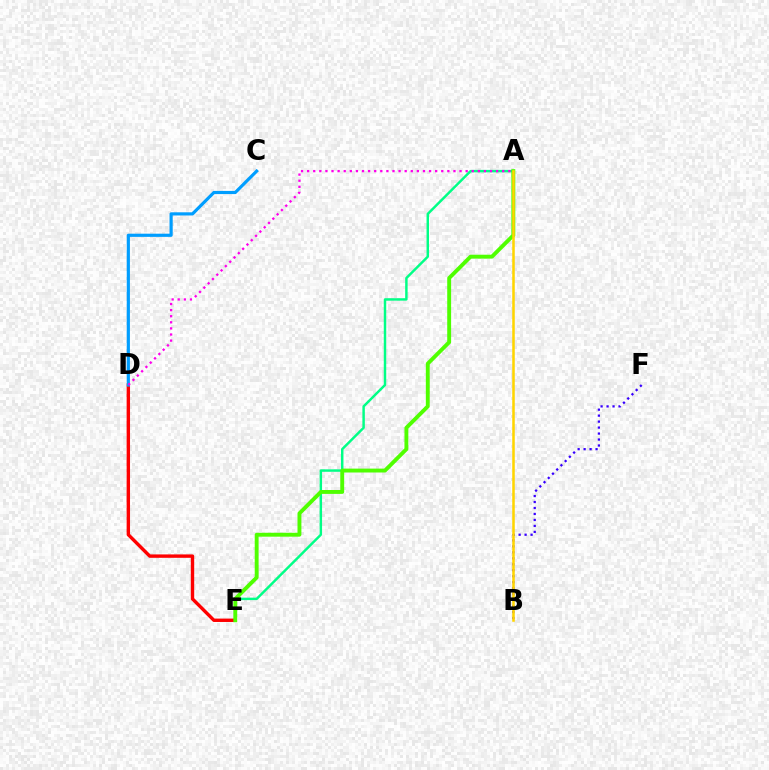{('A', 'E'): [{'color': '#00ff86', 'line_style': 'solid', 'thickness': 1.77}, {'color': '#4fff00', 'line_style': 'solid', 'thickness': 2.8}], ('D', 'E'): [{'color': '#ff0000', 'line_style': 'solid', 'thickness': 2.44}], ('B', 'F'): [{'color': '#3700ff', 'line_style': 'dotted', 'thickness': 1.62}], ('C', 'D'): [{'color': '#009eff', 'line_style': 'solid', 'thickness': 2.29}], ('A', 'D'): [{'color': '#ff00ed', 'line_style': 'dotted', 'thickness': 1.66}], ('A', 'B'): [{'color': '#ffd500', 'line_style': 'solid', 'thickness': 1.83}]}